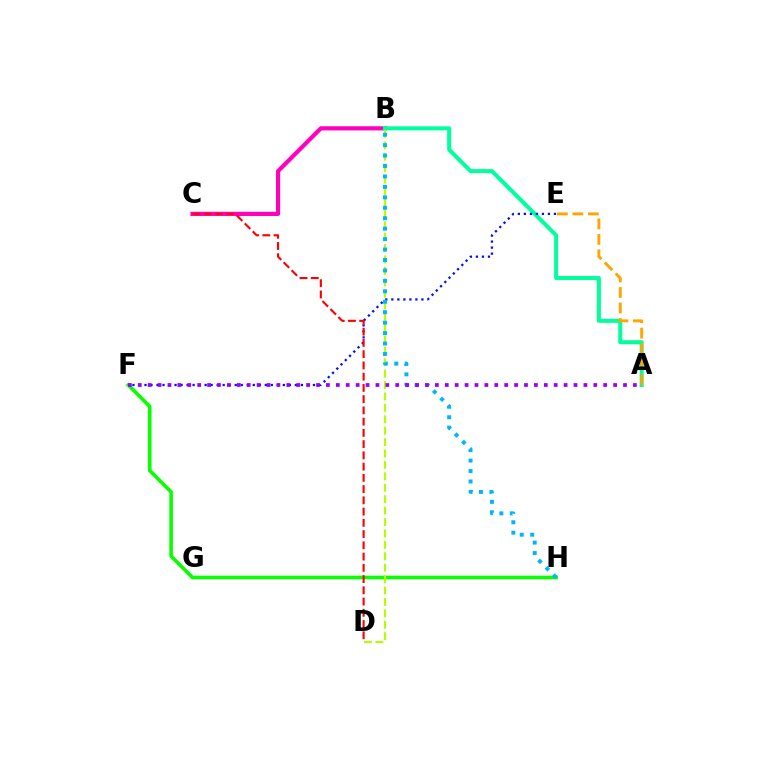{('F', 'H'): [{'color': '#08ff00', 'line_style': 'solid', 'thickness': 2.6}], ('B', 'C'): [{'color': '#ff00bd', 'line_style': 'solid', 'thickness': 3.0}], ('A', 'B'): [{'color': '#00ff9d', 'line_style': 'solid', 'thickness': 2.9}], ('E', 'F'): [{'color': '#0010ff', 'line_style': 'dotted', 'thickness': 1.63}], ('A', 'E'): [{'color': '#ffa500', 'line_style': 'dashed', 'thickness': 2.11}], ('B', 'D'): [{'color': '#b3ff00', 'line_style': 'dashed', 'thickness': 1.55}], ('C', 'D'): [{'color': '#ff0000', 'line_style': 'dashed', 'thickness': 1.53}], ('B', 'H'): [{'color': '#00b5ff', 'line_style': 'dotted', 'thickness': 2.84}], ('A', 'F'): [{'color': '#9b00ff', 'line_style': 'dotted', 'thickness': 2.69}]}